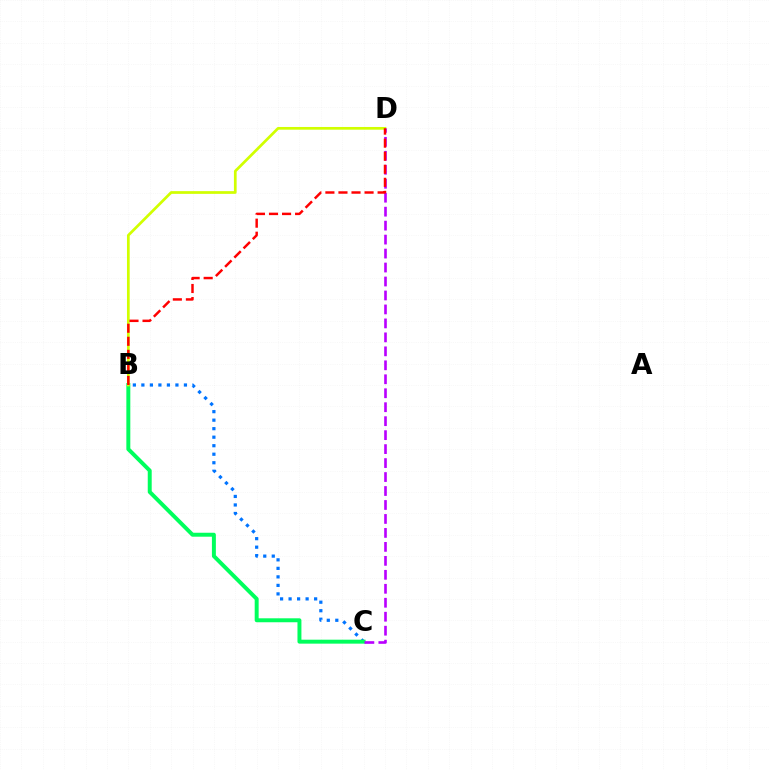{('B', 'C'): [{'color': '#0074ff', 'line_style': 'dotted', 'thickness': 2.31}, {'color': '#00ff5c', 'line_style': 'solid', 'thickness': 2.85}], ('B', 'D'): [{'color': '#d1ff00', 'line_style': 'solid', 'thickness': 1.96}, {'color': '#ff0000', 'line_style': 'dashed', 'thickness': 1.77}], ('C', 'D'): [{'color': '#b900ff', 'line_style': 'dashed', 'thickness': 1.9}]}